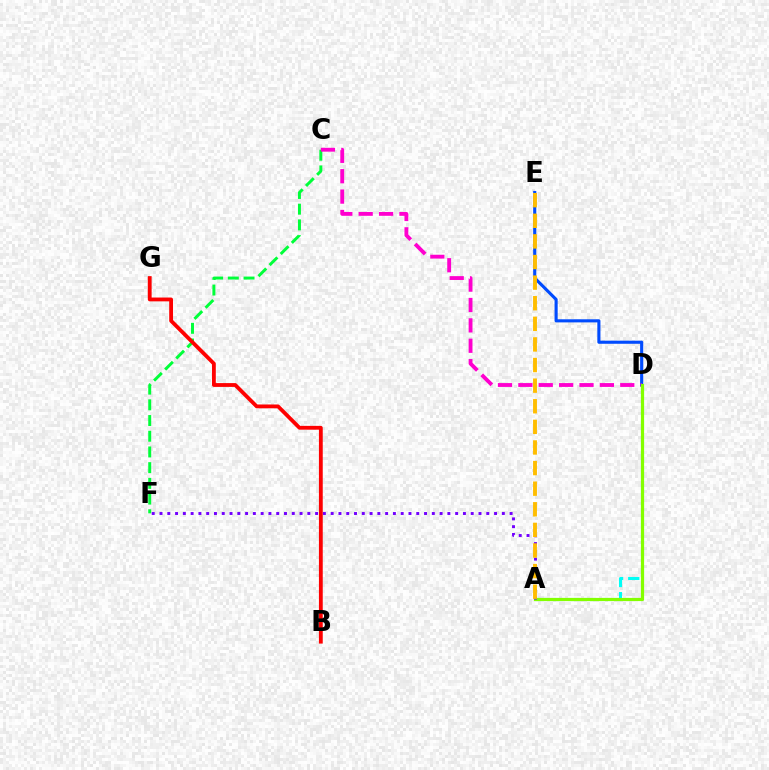{('C', 'F'): [{'color': '#00ff39', 'line_style': 'dashed', 'thickness': 2.13}], ('D', 'E'): [{'color': '#004bff', 'line_style': 'solid', 'thickness': 2.24}], ('C', 'D'): [{'color': '#ff00cf', 'line_style': 'dashed', 'thickness': 2.77}], ('A', 'D'): [{'color': '#00fff6', 'line_style': 'dashed', 'thickness': 2.2}, {'color': '#84ff00', 'line_style': 'solid', 'thickness': 2.3}], ('A', 'F'): [{'color': '#7200ff', 'line_style': 'dotted', 'thickness': 2.11}], ('B', 'G'): [{'color': '#ff0000', 'line_style': 'solid', 'thickness': 2.75}], ('A', 'E'): [{'color': '#ffbd00', 'line_style': 'dashed', 'thickness': 2.8}]}